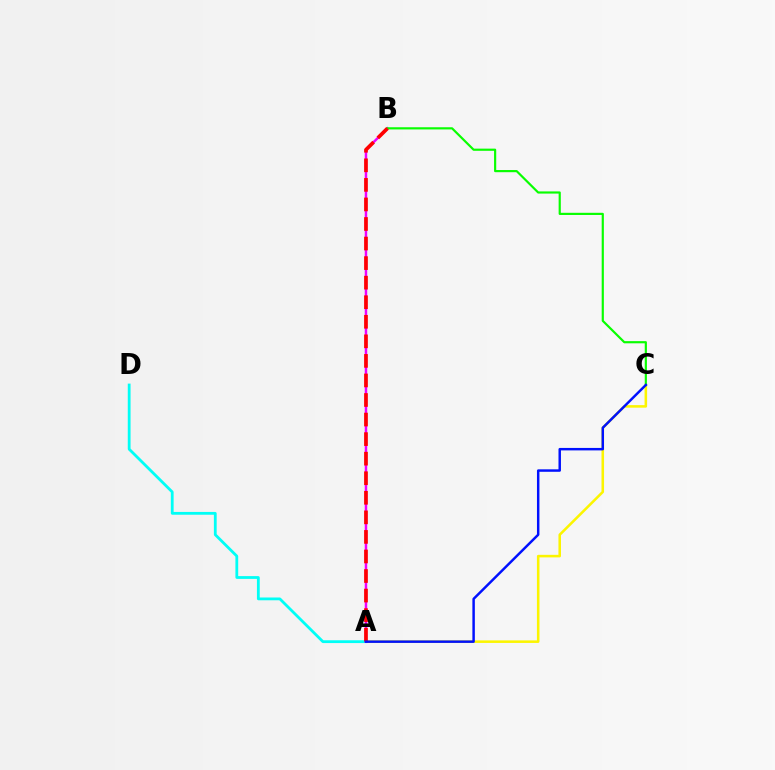{('A', 'C'): [{'color': '#fcf500', 'line_style': 'solid', 'thickness': 1.84}, {'color': '#0010ff', 'line_style': 'solid', 'thickness': 1.77}], ('A', 'D'): [{'color': '#00fff6', 'line_style': 'solid', 'thickness': 2.01}], ('A', 'B'): [{'color': '#ee00ff', 'line_style': 'solid', 'thickness': 1.78}, {'color': '#ff0000', 'line_style': 'dashed', 'thickness': 2.66}], ('B', 'C'): [{'color': '#08ff00', 'line_style': 'solid', 'thickness': 1.57}]}